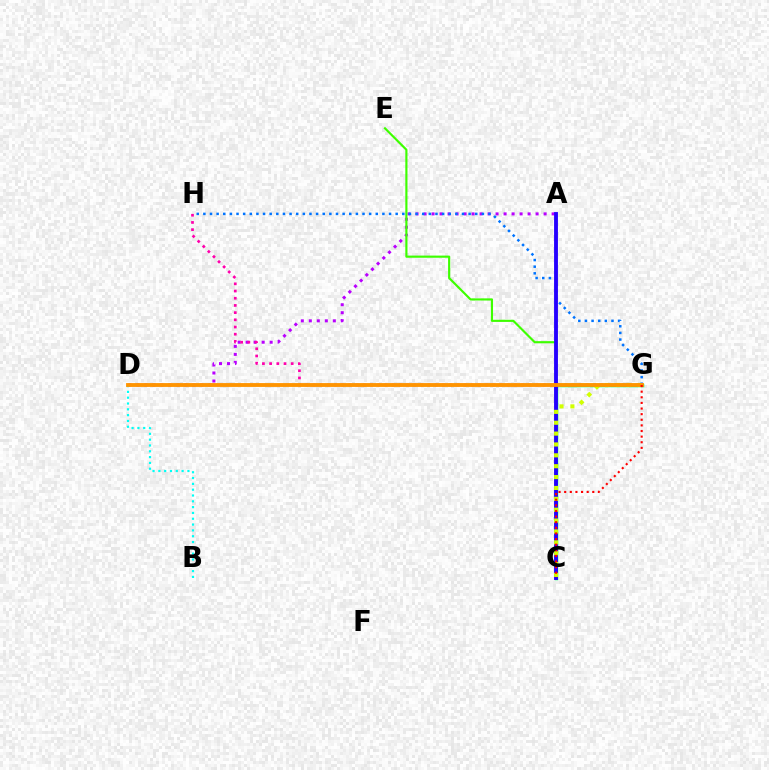{('A', 'D'): [{'color': '#b900ff', 'line_style': 'dotted', 'thickness': 2.17}], ('G', 'H'): [{'color': '#ff00ac', 'line_style': 'dotted', 'thickness': 1.95}, {'color': '#0074ff', 'line_style': 'dotted', 'thickness': 1.8}], ('C', 'E'): [{'color': '#3dff00', 'line_style': 'solid', 'thickness': 1.56}], ('C', 'G'): [{'color': '#00ff5c', 'line_style': 'solid', 'thickness': 2.51}, {'color': '#d1ff00', 'line_style': 'dotted', 'thickness': 2.95}, {'color': '#ff0000', 'line_style': 'dotted', 'thickness': 1.53}], ('B', 'D'): [{'color': '#00fff6', 'line_style': 'dotted', 'thickness': 1.58}], ('A', 'C'): [{'color': '#2500ff', 'line_style': 'solid', 'thickness': 2.78}], ('D', 'G'): [{'color': '#ff9400', 'line_style': 'solid', 'thickness': 2.77}]}